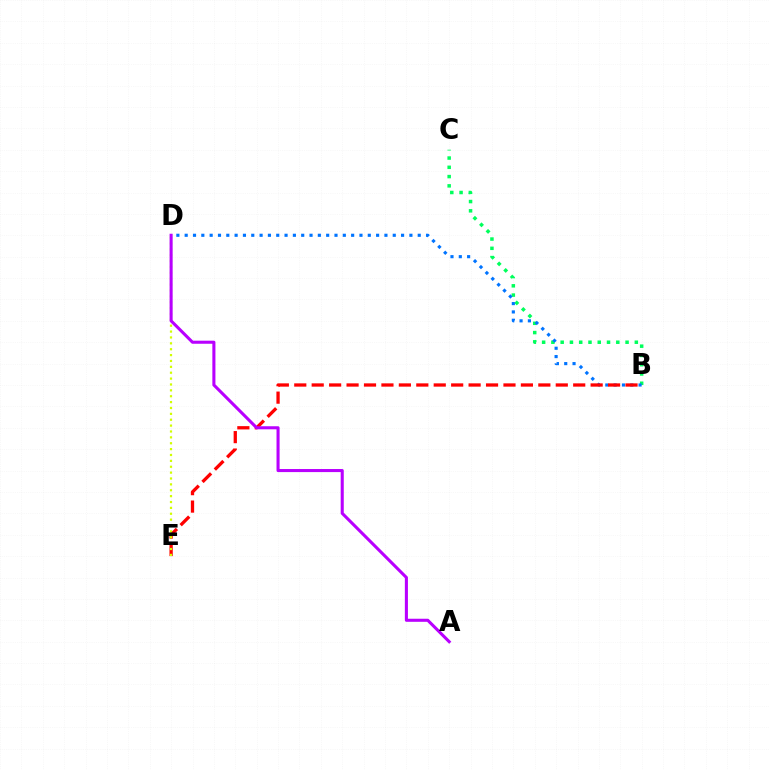{('B', 'C'): [{'color': '#00ff5c', 'line_style': 'dotted', 'thickness': 2.52}], ('B', 'D'): [{'color': '#0074ff', 'line_style': 'dotted', 'thickness': 2.26}], ('B', 'E'): [{'color': '#ff0000', 'line_style': 'dashed', 'thickness': 2.37}], ('D', 'E'): [{'color': '#d1ff00', 'line_style': 'dotted', 'thickness': 1.6}], ('A', 'D'): [{'color': '#b900ff', 'line_style': 'solid', 'thickness': 2.21}]}